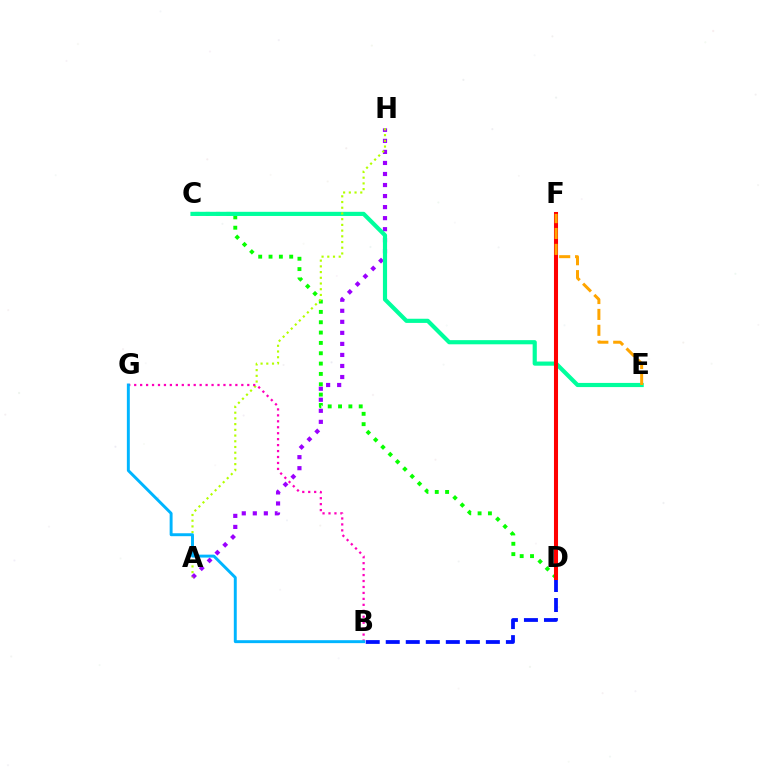{('B', 'D'): [{'color': '#0010ff', 'line_style': 'dashed', 'thickness': 2.72}], ('A', 'H'): [{'color': '#9b00ff', 'line_style': 'dotted', 'thickness': 3.0}, {'color': '#b3ff00', 'line_style': 'dotted', 'thickness': 1.55}], ('C', 'D'): [{'color': '#08ff00', 'line_style': 'dotted', 'thickness': 2.81}], ('C', 'E'): [{'color': '#00ff9d', 'line_style': 'solid', 'thickness': 2.99}], ('D', 'F'): [{'color': '#ff0000', 'line_style': 'solid', 'thickness': 2.92}], ('E', 'F'): [{'color': '#ffa500', 'line_style': 'dashed', 'thickness': 2.16}], ('B', 'G'): [{'color': '#ff00bd', 'line_style': 'dotted', 'thickness': 1.62}, {'color': '#00b5ff', 'line_style': 'solid', 'thickness': 2.11}]}